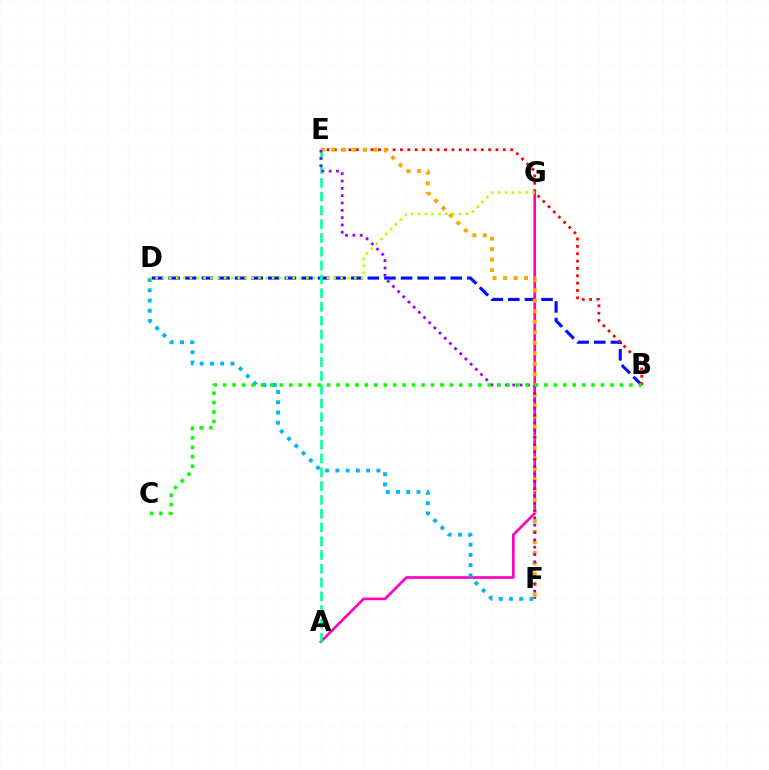{('B', 'D'): [{'color': '#0010ff', 'line_style': 'dashed', 'thickness': 2.25}], ('B', 'E'): [{'color': '#ff0000', 'line_style': 'dotted', 'thickness': 2.0}], ('A', 'G'): [{'color': '#ff00bd', 'line_style': 'solid', 'thickness': 1.92}], ('D', 'F'): [{'color': '#00b5ff', 'line_style': 'dotted', 'thickness': 2.79}], ('E', 'F'): [{'color': '#ffa500', 'line_style': 'dotted', 'thickness': 2.85}, {'color': '#9b00ff', 'line_style': 'dotted', 'thickness': 1.99}], ('D', 'G'): [{'color': '#b3ff00', 'line_style': 'dotted', 'thickness': 1.86}], ('A', 'E'): [{'color': '#00ff9d', 'line_style': 'dashed', 'thickness': 1.87}], ('B', 'C'): [{'color': '#08ff00', 'line_style': 'dotted', 'thickness': 2.57}]}